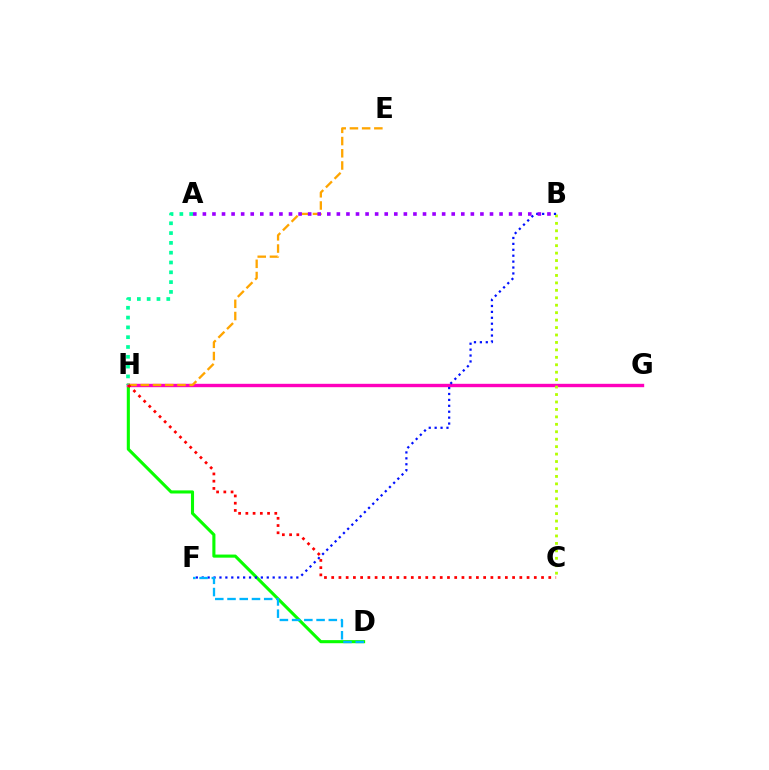{('D', 'H'): [{'color': '#08ff00', 'line_style': 'solid', 'thickness': 2.23}], ('G', 'H'): [{'color': '#ff00bd', 'line_style': 'solid', 'thickness': 2.43}], ('E', 'H'): [{'color': '#ffa500', 'line_style': 'dashed', 'thickness': 1.66}], ('B', 'C'): [{'color': '#b3ff00', 'line_style': 'dotted', 'thickness': 2.02}], ('A', 'H'): [{'color': '#00ff9d', 'line_style': 'dotted', 'thickness': 2.66}], ('B', 'F'): [{'color': '#0010ff', 'line_style': 'dotted', 'thickness': 1.61}], ('A', 'B'): [{'color': '#9b00ff', 'line_style': 'dotted', 'thickness': 2.6}], ('D', 'F'): [{'color': '#00b5ff', 'line_style': 'dashed', 'thickness': 1.66}], ('C', 'H'): [{'color': '#ff0000', 'line_style': 'dotted', 'thickness': 1.97}]}